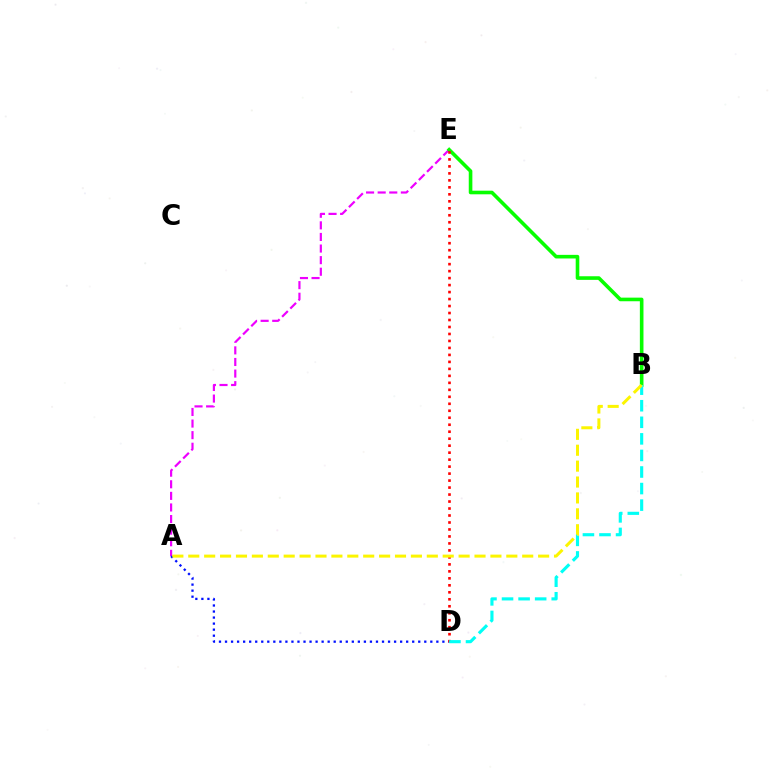{('A', 'E'): [{'color': '#ee00ff', 'line_style': 'dashed', 'thickness': 1.58}], ('A', 'D'): [{'color': '#0010ff', 'line_style': 'dotted', 'thickness': 1.64}], ('B', 'E'): [{'color': '#08ff00', 'line_style': 'solid', 'thickness': 2.6}], ('D', 'E'): [{'color': '#ff0000', 'line_style': 'dotted', 'thickness': 1.9}], ('B', 'D'): [{'color': '#00fff6', 'line_style': 'dashed', 'thickness': 2.25}], ('A', 'B'): [{'color': '#fcf500', 'line_style': 'dashed', 'thickness': 2.16}]}